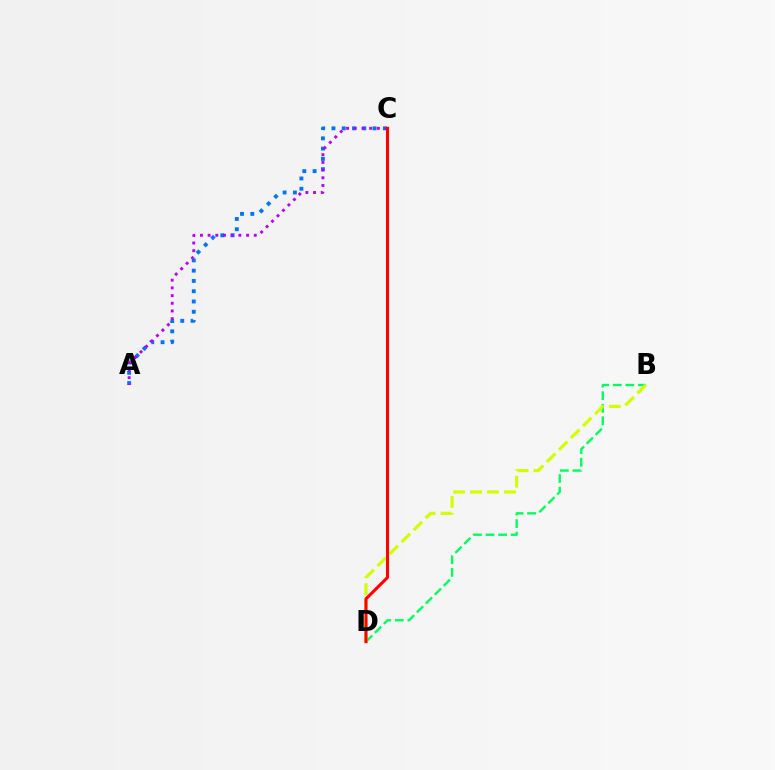{('A', 'C'): [{'color': '#0074ff', 'line_style': 'dotted', 'thickness': 2.79}, {'color': '#b900ff', 'line_style': 'dotted', 'thickness': 2.09}], ('B', 'D'): [{'color': '#00ff5c', 'line_style': 'dashed', 'thickness': 1.71}, {'color': '#d1ff00', 'line_style': 'dashed', 'thickness': 2.3}], ('C', 'D'): [{'color': '#ff0000', 'line_style': 'solid', 'thickness': 2.22}]}